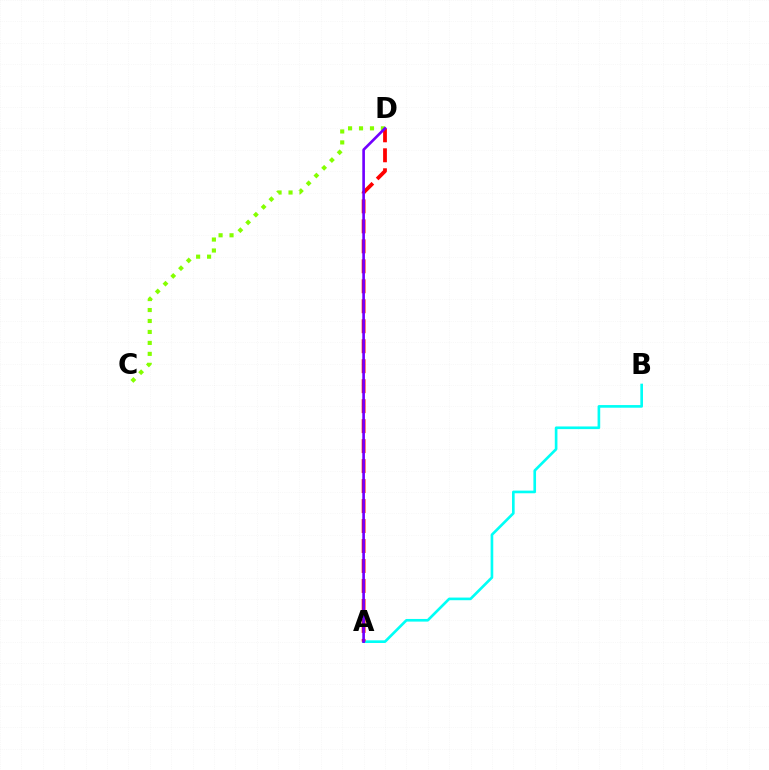{('A', 'B'): [{'color': '#00fff6', 'line_style': 'solid', 'thickness': 1.91}], ('C', 'D'): [{'color': '#84ff00', 'line_style': 'dotted', 'thickness': 2.98}], ('A', 'D'): [{'color': '#ff0000', 'line_style': 'dashed', 'thickness': 2.71}, {'color': '#7200ff', 'line_style': 'solid', 'thickness': 1.9}]}